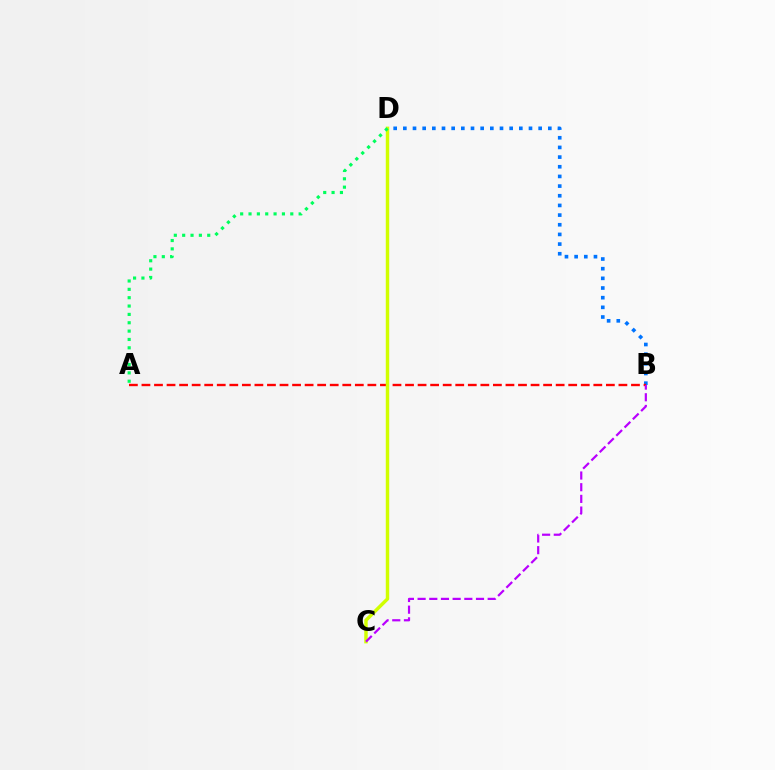{('B', 'D'): [{'color': '#0074ff', 'line_style': 'dotted', 'thickness': 2.63}], ('A', 'B'): [{'color': '#ff0000', 'line_style': 'dashed', 'thickness': 1.71}], ('C', 'D'): [{'color': '#d1ff00', 'line_style': 'solid', 'thickness': 2.47}], ('A', 'D'): [{'color': '#00ff5c', 'line_style': 'dotted', 'thickness': 2.27}], ('B', 'C'): [{'color': '#b900ff', 'line_style': 'dashed', 'thickness': 1.59}]}